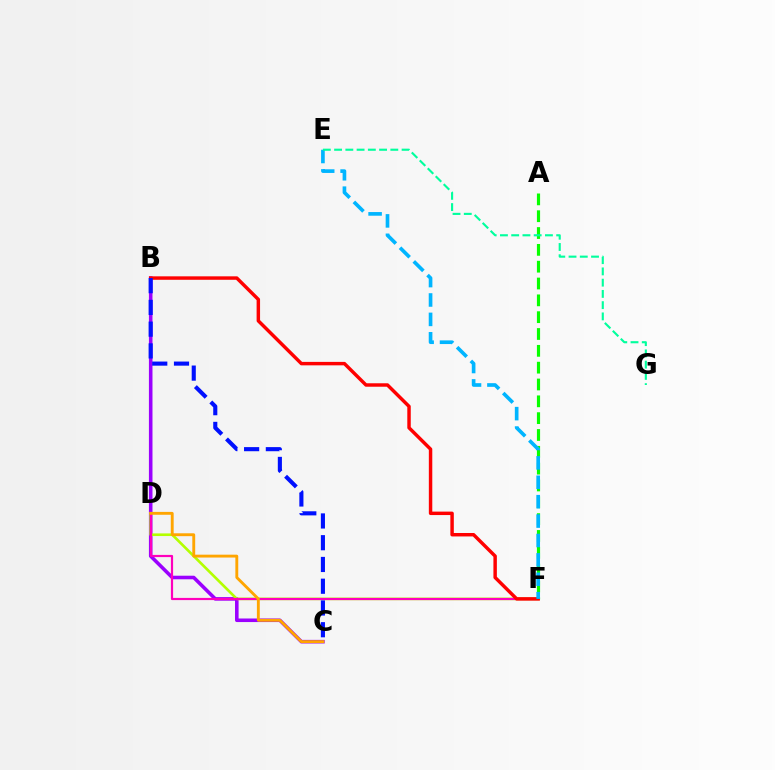{('B', 'C'): [{'color': '#9b00ff', 'line_style': 'solid', 'thickness': 2.57}, {'color': '#0010ff', 'line_style': 'dashed', 'thickness': 2.96}], ('D', 'F'): [{'color': '#b3ff00', 'line_style': 'solid', 'thickness': 1.9}, {'color': '#ff00bd', 'line_style': 'solid', 'thickness': 1.58}], ('A', 'F'): [{'color': '#08ff00', 'line_style': 'dashed', 'thickness': 2.29}], ('B', 'F'): [{'color': '#ff0000', 'line_style': 'solid', 'thickness': 2.48}], ('E', 'F'): [{'color': '#00b5ff', 'line_style': 'dashed', 'thickness': 2.64}], ('C', 'D'): [{'color': '#ffa500', 'line_style': 'solid', 'thickness': 2.07}], ('E', 'G'): [{'color': '#00ff9d', 'line_style': 'dashed', 'thickness': 1.53}]}